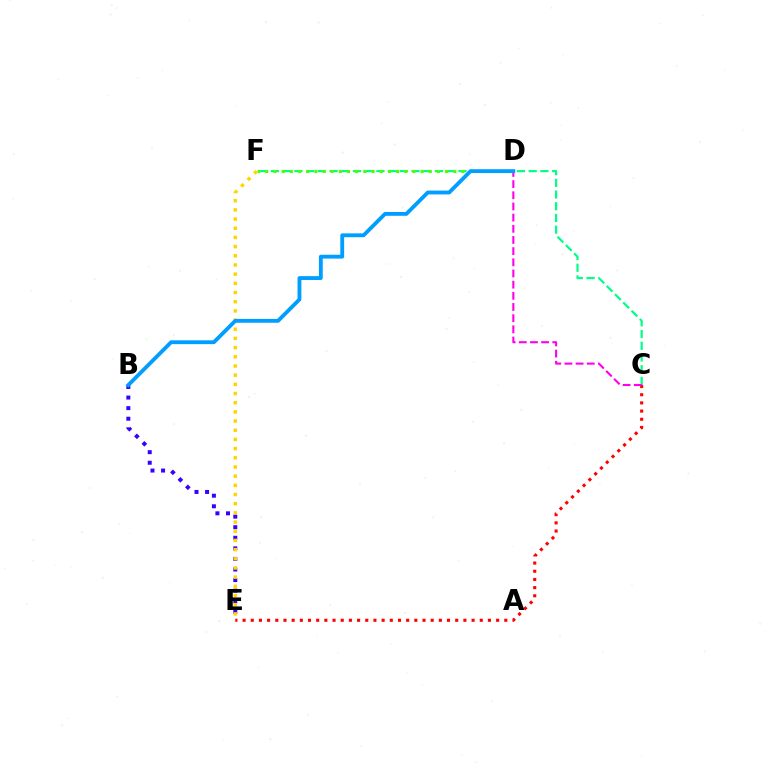{('C', 'F'): [{'color': '#00ff86', 'line_style': 'dashed', 'thickness': 1.59}], ('C', 'E'): [{'color': '#ff0000', 'line_style': 'dotted', 'thickness': 2.22}], ('C', 'D'): [{'color': '#ff00ed', 'line_style': 'dashed', 'thickness': 1.52}], ('B', 'E'): [{'color': '#3700ff', 'line_style': 'dotted', 'thickness': 2.87}], ('D', 'F'): [{'color': '#4fff00', 'line_style': 'dotted', 'thickness': 2.22}], ('E', 'F'): [{'color': '#ffd500', 'line_style': 'dotted', 'thickness': 2.49}], ('B', 'D'): [{'color': '#009eff', 'line_style': 'solid', 'thickness': 2.77}]}